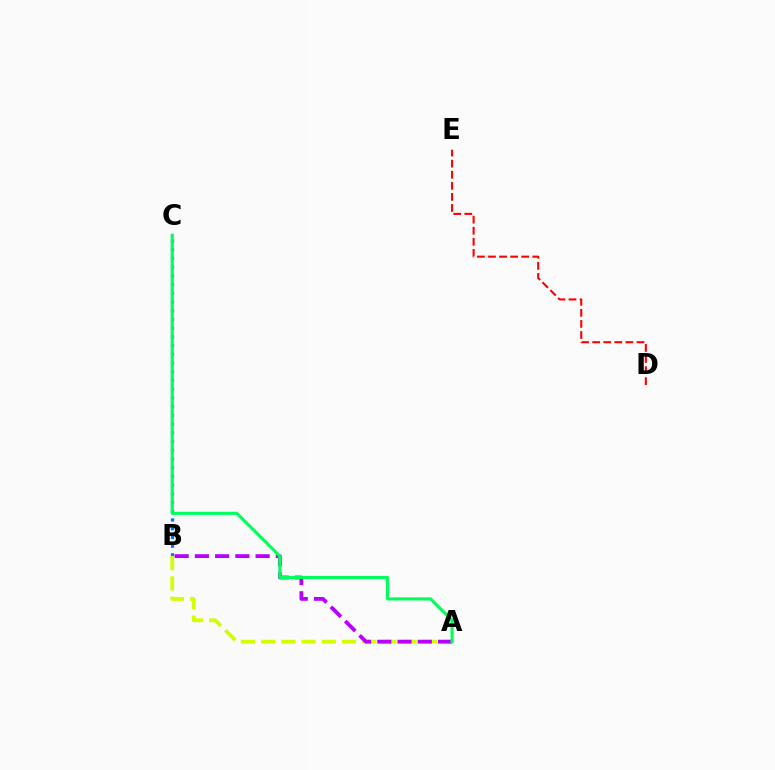{('D', 'E'): [{'color': '#ff0000', 'line_style': 'dashed', 'thickness': 1.5}], ('B', 'C'): [{'color': '#0074ff', 'line_style': 'dotted', 'thickness': 2.37}], ('A', 'B'): [{'color': '#d1ff00', 'line_style': 'dashed', 'thickness': 2.75}, {'color': '#b900ff', 'line_style': 'dashed', 'thickness': 2.75}], ('A', 'C'): [{'color': '#00ff5c', 'line_style': 'solid', 'thickness': 2.24}]}